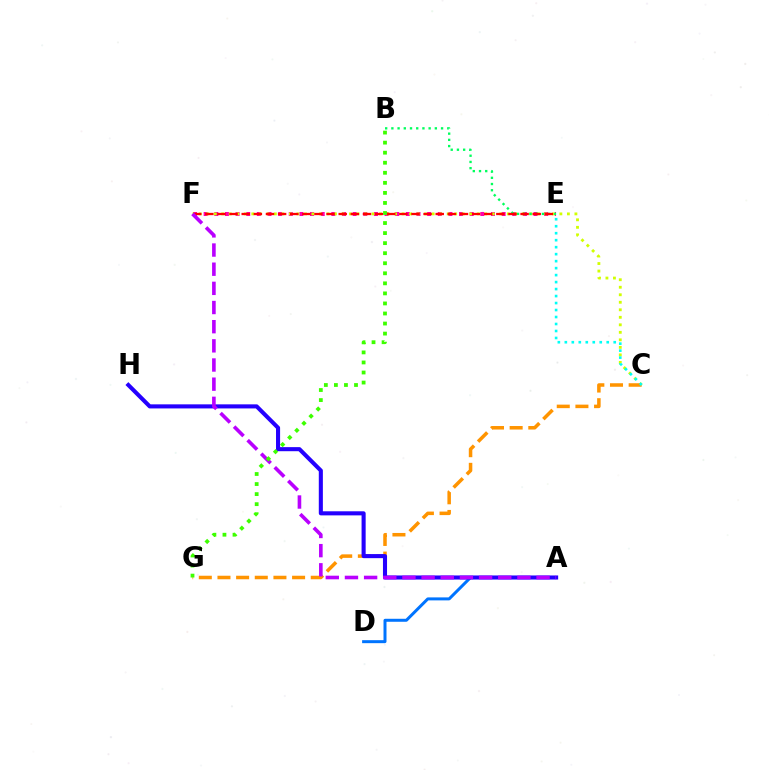{('E', 'F'): [{'color': '#ff00ac', 'line_style': 'dotted', 'thickness': 2.89}, {'color': '#ff0000', 'line_style': 'dashed', 'thickness': 1.65}], ('A', 'D'): [{'color': '#0074ff', 'line_style': 'solid', 'thickness': 2.15}], ('C', 'F'): [{'color': '#d1ff00', 'line_style': 'dotted', 'thickness': 2.04}], ('B', 'E'): [{'color': '#00ff5c', 'line_style': 'dotted', 'thickness': 1.69}], ('C', 'G'): [{'color': '#ff9400', 'line_style': 'dashed', 'thickness': 2.53}], ('C', 'E'): [{'color': '#00fff6', 'line_style': 'dotted', 'thickness': 1.9}], ('A', 'H'): [{'color': '#2500ff', 'line_style': 'solid', 'thickness': 2.94}], ('A', 'F'): [{'color': '#b900ff', 'line_style': 'dashed', 'thickness': 2.6}], ('B', 'G'): [{'color': '#3dff00', 'line_style': 'dotted', 'thickness': 2.73}]}